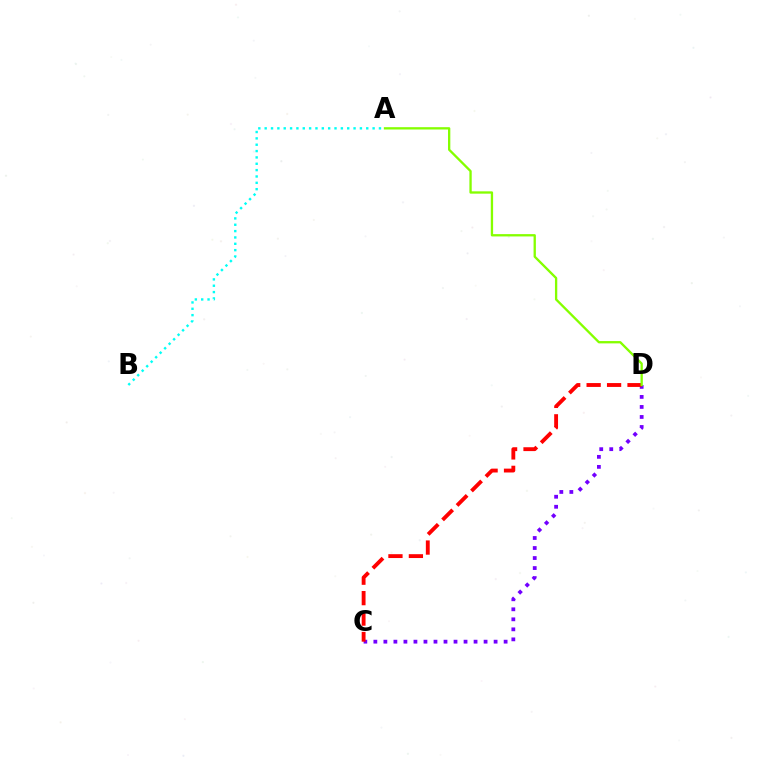{('C', 'D'): [{'color': '#7200ff', 'line_style': 'dotted', 'thickness': 2.72}, {'color': '#ff0000', 'line_style': 'dashed', 'thickness': 2.78}], ('A', 'B'): [{'color': '#00fff6', 'line_style': 'dotted', 'thickness': 1.73}], ('A', 'D'): [{'color': '#84ff00', 'line_style': 'solid', 'thickness': 1.67}]}